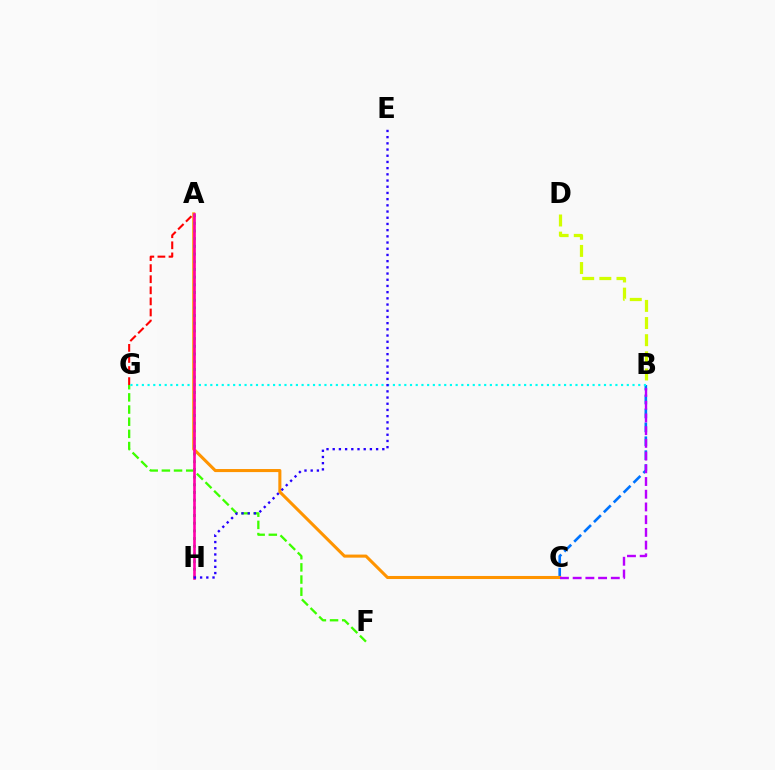{('B', 'D'): [{'color': '#d1ff00', 'line_style': 'dashed', 'thickness': 2.33}], ('A', 'G'): [{'color': '#ff0000', 'line_style': 'dashed', 'thickness': 1.51}], ('B', 'C'): [{'color': '#0074ff', 'line_style': 'dashed', 'thickness': 1.89}, {'color': '#b900ff', 'line_style': 'dashed', 'thickness': 1.73}], ('F', 'G'): [{'color': '#3dff00', 'line_style': 'dashed', 'thickness': 1.65}], ('B', 'G'): [{'color': '#00fff6', 'line_style': 'dotted', 'thickness': 1.55}], ('A', 'C'): [{'color': '#ff9400', 'line_style': 'solid', 'thickness': 2.21}], ('A', 'H'): [{'color': '#00ff5c', 'line_style': 'dotted', 'thickness': 2.09}, {'color': '#ff00ac', 'line_style': 'solid', 'thickness': 1.9}], ('E', 'H'): [{'color': '#2500ff', 'line_style': 'dotted', 'thickness': 1.68}]}